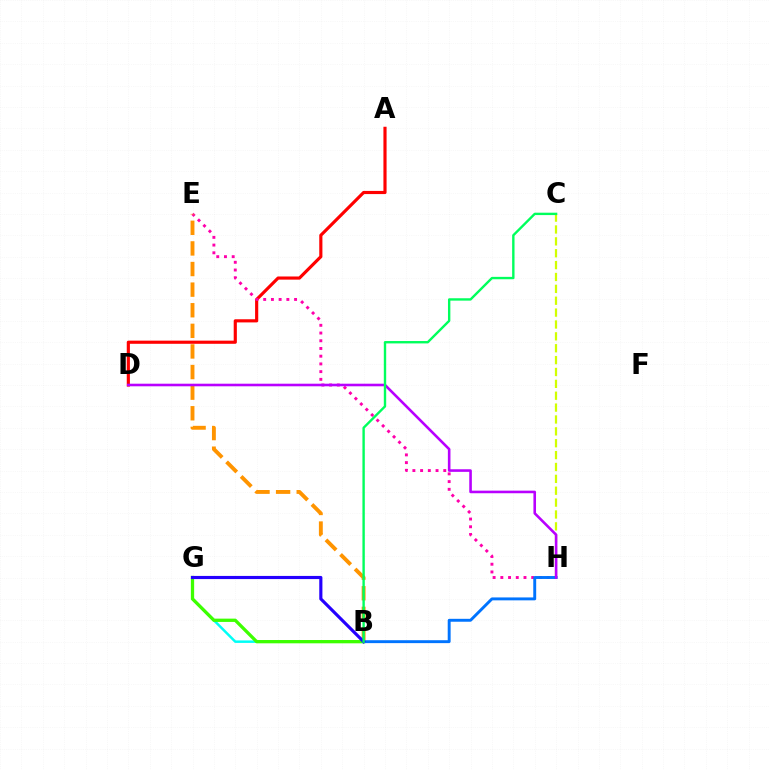{('A', 'D'): [{'color': '#ff0000', 'line_style': 'solid', 'thickness': 2.27}], ('B', 'G'): [{'color': '#00fff6', 'line_style': 'solid', 'thickness': 1.79}, {'color': '#3dff00', 'line_style': 'solid', 'thickness': 2.36}, {'color': '#2500ff', 'line_style': 'solid', 'thickness': 2.27}], ('E', 'H'): [{'color': '#ff00ac', 'line_style': 'dotted', 'thickness': 2.1}], ('C', 'H'): [{'color': '#d1ff00', 'line_style': 'dashed', 'thickness': 1.61}], ('B', 'E'): [{'color': '#ff9400', 'line_style': 'dashed', 'thickness': 2.8}], ('B', 'H'): [{'color': '#0074ff', 'line_style': 'solid', 'thickness': 2.1}], ('D', 'H'): [{'color': '#b900ff', 'line_style': 'solid', 'thickness': 1.87}], ('B', 'C'): [{'color': '#00ff5c', 'line_style': 'solid', 'thickness': 1.72}]}